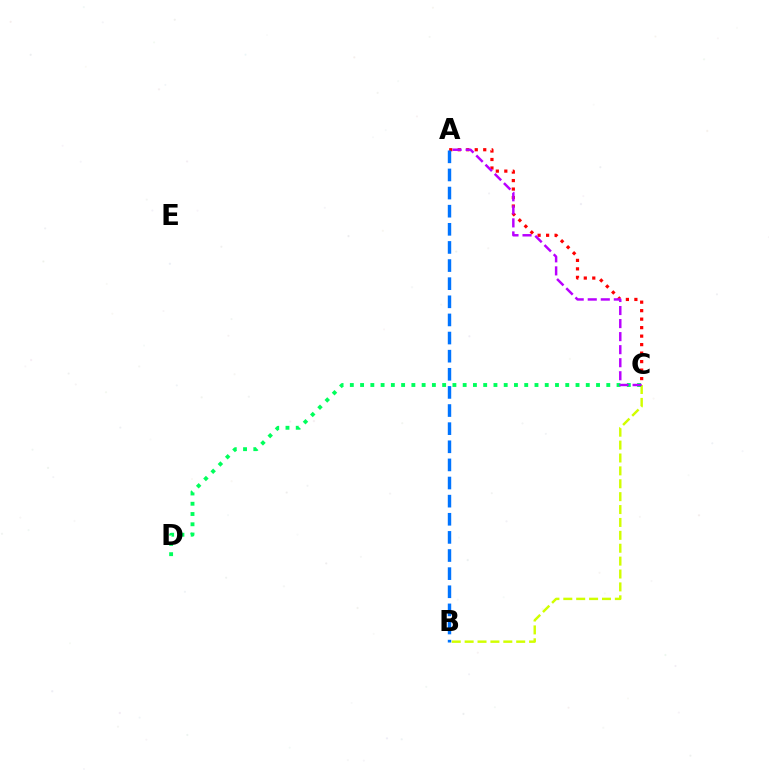{('B', 'C'): [{'color': '#d1ff00', 'line_style': 'dashed', 'thickness': 1.75}], ('A', 'C'): [{'color': '#ff0000', 'line_style': 'dotted', 'thickness': 2.31}, {'color': '#b900ff', 'line_style': 'dashed', 'thickness': 1.77}], ('C', 'D'): [{'color': '#00ff5c', 'line_style': 'dotted', 'thickness': 2.79}], ('A', 'B'): [{'color': '#0074ff', 'line_style': 'dashed', 'thickness': 2.46}]}